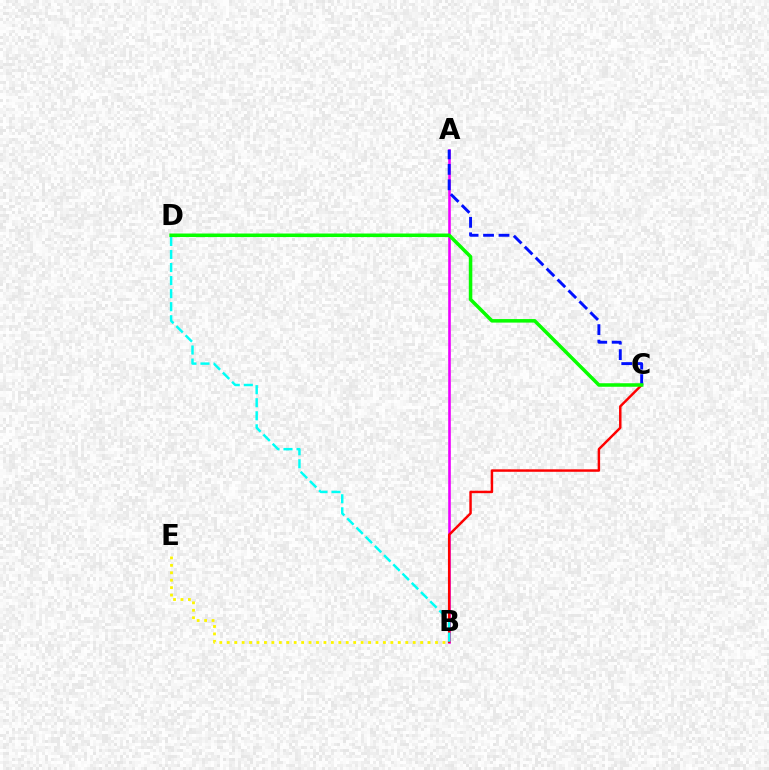{('A', 'B'): [{'color': '#ee00ff', 'line_style': 'solid', 'thickness': 1.88}], ('B', 'C'): [{'color': '#ff0000', 'line_style': 'solid', 'thickness': 1.77}], ('A', 'C'): [{'color': '#0010ff', 'line_style': 'dashed', 'thickness': 2.1}], ('B', 'D'): [{'color': '#00fff6', 'line_style': 'dashed', 'thickness': 1.77}], ('B', 'E'): [{'color': '#fcf500', 'line_style': 'dotted', 'thickness': 2.02}], ('C', 'D'): [{'color': '#08ff00', 'line_style': 'solid', 'thickness': 2.54}]}